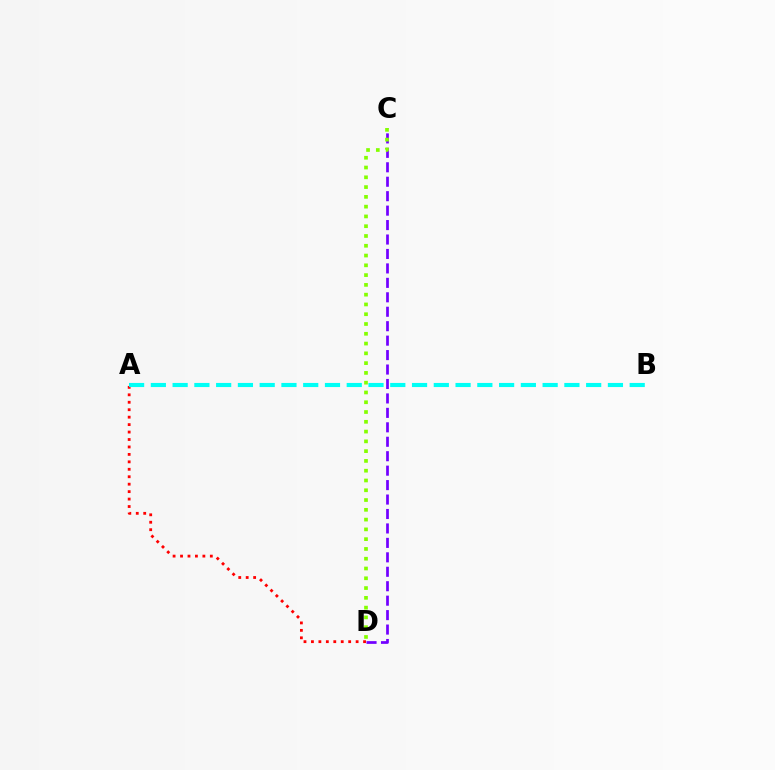{('A', 'D'): [{'color': '#ff0000', 'line_style': 'dotted', 'thickness': 2.02}], ('A', 'B'): [{'color': '#00fff6', 'line_style': 'dashed', 'thickness': 2.96}], ('C', 'D'): [{'color': '#7200ff', 'line_style': 'dashed', 'thickness': 1.96}, {'color': '#84ff00', 'line_style': 'dotted', 'thickness': 2.66}]}